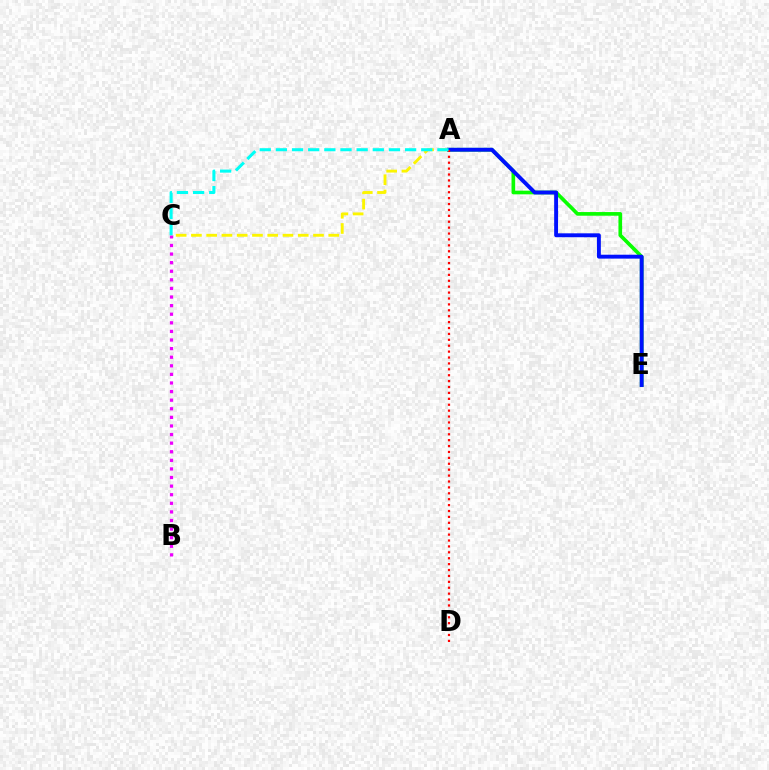{('A', 'C'): [{'color': '#fcf500', 'line_style': 'dashed', 'thickness': 2.07}, {'color': '#00fff6', 'line_style': 'dashed', 'thickness': 2.19}], ('A', 'E'): [{'color': '#08ff00', 'line_style': 'solid', 'thickness': 2.64}, {'color': '#0010ff', 'line_style': 'solid', 'thickness': 2.81}], ('A', 'D'): [{'color': '#ff0000', 'line_style': 'dotted', 'thickness': 1.6}], ('B', 'C'): [{'color': '#ee00ff', 'line_style': 'dotted', 'thickness': 2.34}]}